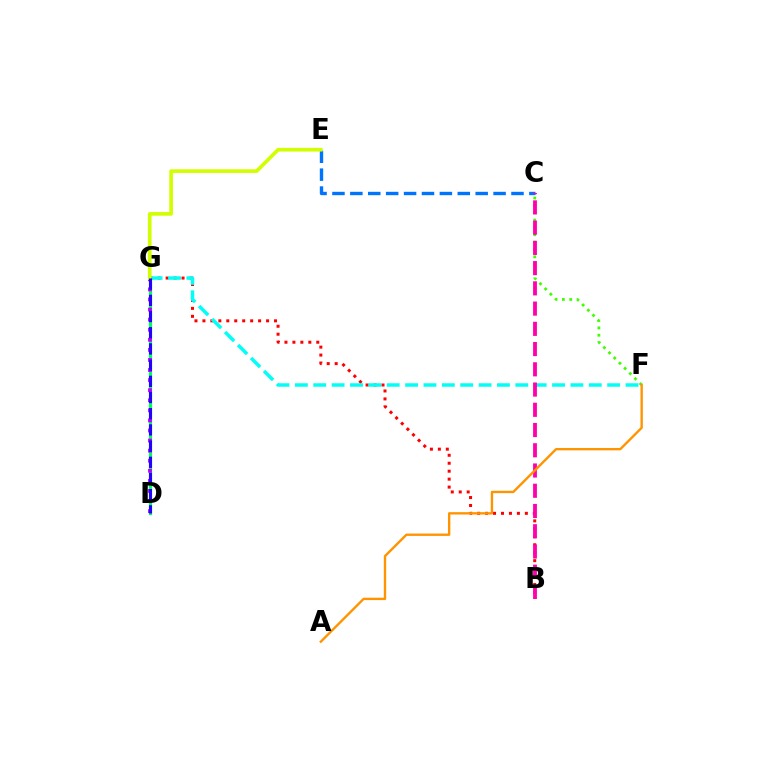{('C', 'F'): [{'color': '#3dff00', 'line_style': 'dotted', 'thickness': 2.0}], ('B', 'G'): [{'color': '#ff0000', 'line_style': 'dotted', 'thickness': 2.16}], ('C', 'E'): [{'color': '#0074ff', 'line_style': 'dashed', 'thickness': 2.43}], ('F', 'G'): [{'color': '#00fff6', 'line_style': 'dashed', 'thickness': 2.5}], ('B', 'C'): [{'color': '#ff00ac', 'line_style': 'dashed', 'thickness': 2.75}], ('D', 'G'): [{'color': '#00ff5c', 'line_style': 'solid', 'thickness': 2.31}, {'color': '#b900ff', 'line_style': 'dotted', 'thickness': 2.74}, {'color': '#2500ff', 'line_style': 'dashed', 'thickness': 2.2}], ('E', 'G'): [{'color': '#d1ff00', 'line_style': 'solid', 'thickness': 2.63}], ('A', 'F'): [{'color': '#ff9400', 'line_style': 'solid', 'thickness': 1.7}]}